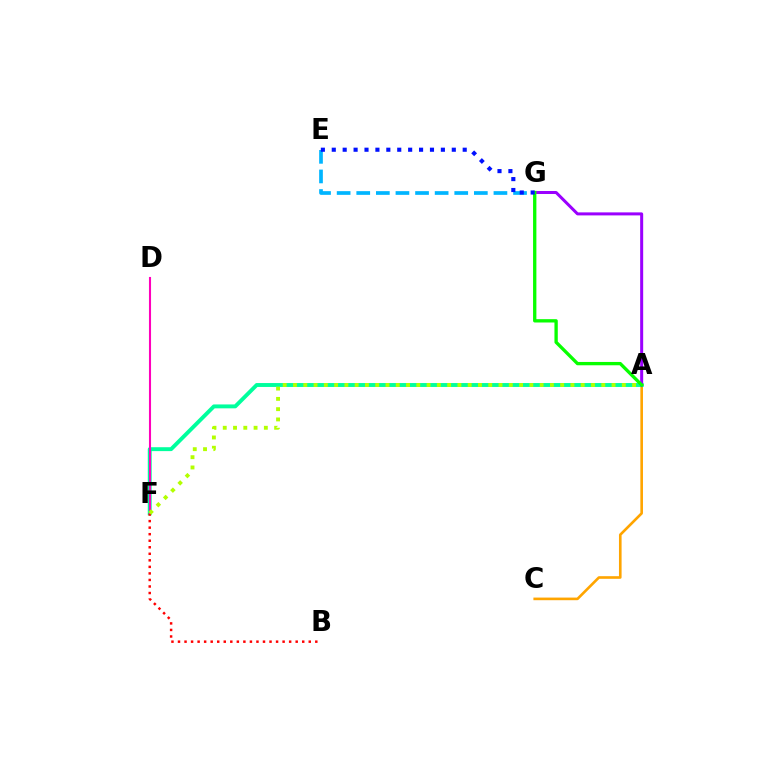{('A', 'C'): [{'color': '#ffa500', 'line_style': 'solid', 'thickness': 1.89}], ('A', 'F'): [{'color': '#00ff9d', 'line_style': 'solid', 'thickness': 2.81}, {'color': '#b3ff00', 'line_style': 'dotted', 'thickness': 2.79}], ('E', 'G'): [{'color': '#00b5ff', 'line_style': 'dashed', 'thickness': 2.66}, {'color': '#0010ff', 'line_style': 'dotted', 'thickness': 2.96}], ('A', 'G'): [{'color': '#9b00ff', 'line_style': 'solid', 'thickness': 2.17}, {'color': '#08ff00', 'line_style': 'solid', 'thickness': 2.39}], ('B', 'F'): [{'color': '#ff0000', 'line_style': 'dotted', 'thickness': 1.78}], ('D', 'F'): [{'color': '#ff00bd', 'line_style': 'solid', 'thickness': 1.5}]}